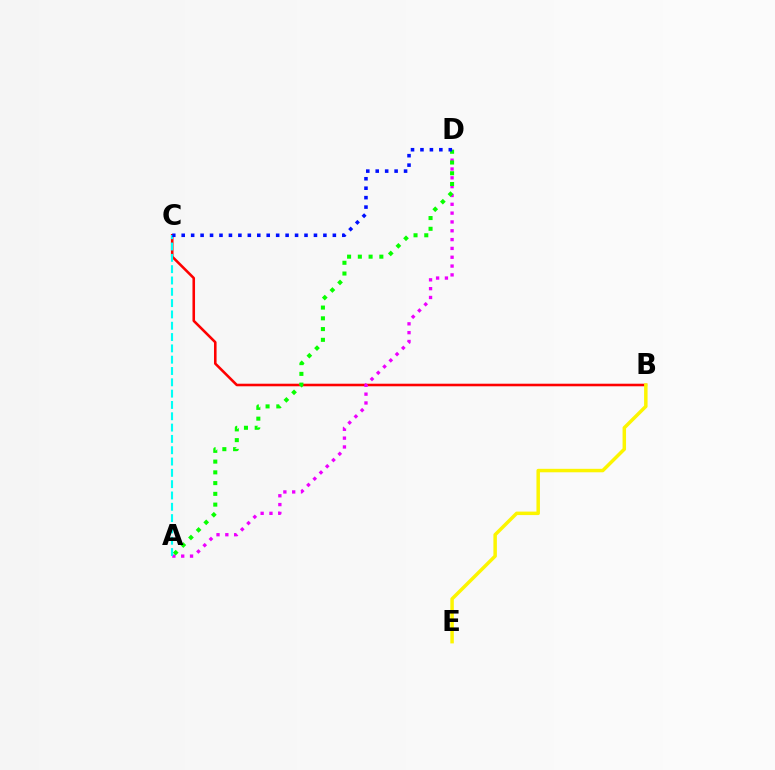{('B', 'C'): [{'color': '#ff0000', 'line_style': 'solid', 'thickness': 1.85}], ('A', 'D'): [{'color': '#ee00ff', 'line_style': 'dotted', 'thickness': 2.4}, {'color': '#08ff00', 'line_style': 'dotted', 'thickness': 2.92}], ('B', 'E'): [{'color': '#fcf500', 'line_style': 'solid', 'thickness': 2.5}], ('A', 'C'): [{'color': '#00fff6', 'line_style': 'dashed', 'thickness': 1.54}], ('C', 'D'): [{'color': '#0010ff', 'line_style': 'dotted', 'thickness': 2.57}]}